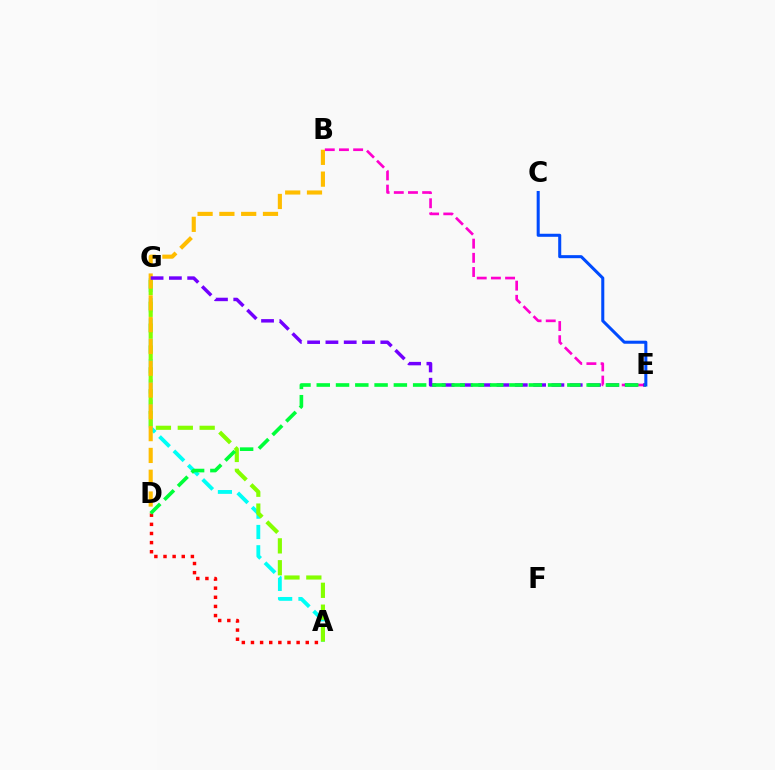{('B', 'E'): [{'color': '#ff00cf', 'line_style': 'dashed', 'thickness': 1.93}], ('A', 'G'): [{'color': '#00fff6', 'line_style': 'dashed', 'thickness': 2.76}, {'color': '#84ff00', 'line_style': 'dashed', 'thickness': 2.97}], ('B', 'D'): [{'color': '#ffbd00', 'line_style': 'dashed', 'thickness': 2.96}], ('E', 'G'): [{'color': '#7200ff', 'line_style': 'dashed', 'thickness': 2.49}], ('A', 'D'): [{'color': '#ff0000', 'line_style': 'dotted', 'thickness': 2.48}], ('D', 'E'): [{'color': '#00ff39', 'line_style': 'dashed', 'thickness': 2.62}], ('C', 'E'): [{'color': '#004bff', 'line_style': 'solid', 'thickness': 2.19}]}